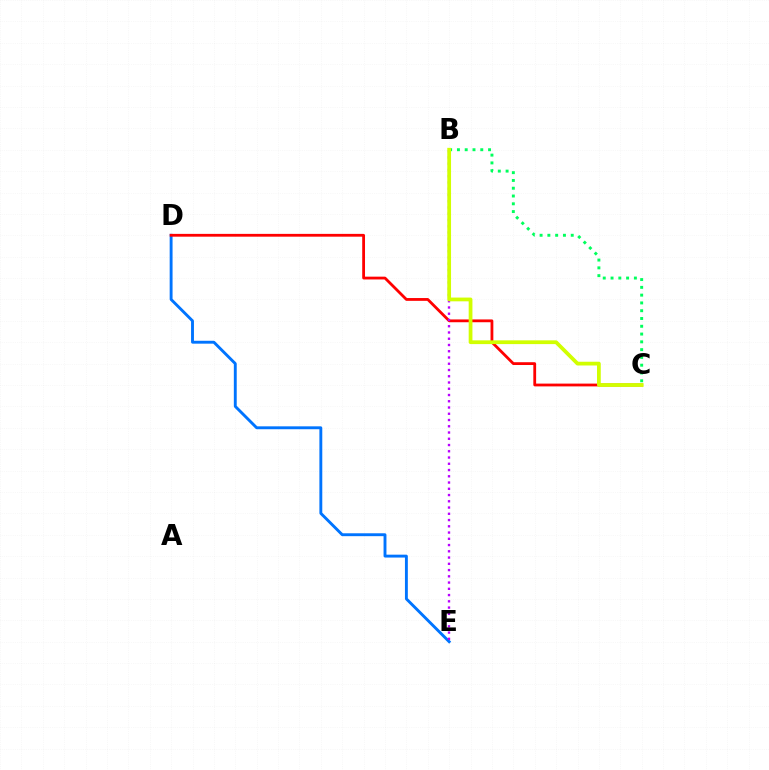{('D', 'E'): [{'color': '#0074ff', 'line_style': 'solid', 'thickness': 2.08}], ('C', 'D'): [{'color': '#ff0000', 'line_style': 'solid', 'thickness': 2.02}], ('B', 'E'): [{'color': '#b900ff', 'line_style': 'dotted', 'thickness': 1.7}], ('B', 'C'): [{'color': '#00ff5c', 'line_style': 'dotted', 'thickness': 2.12}, {'color': '#d1ff00', 'line_style': 'solid', 'thickness': 2.7}]}